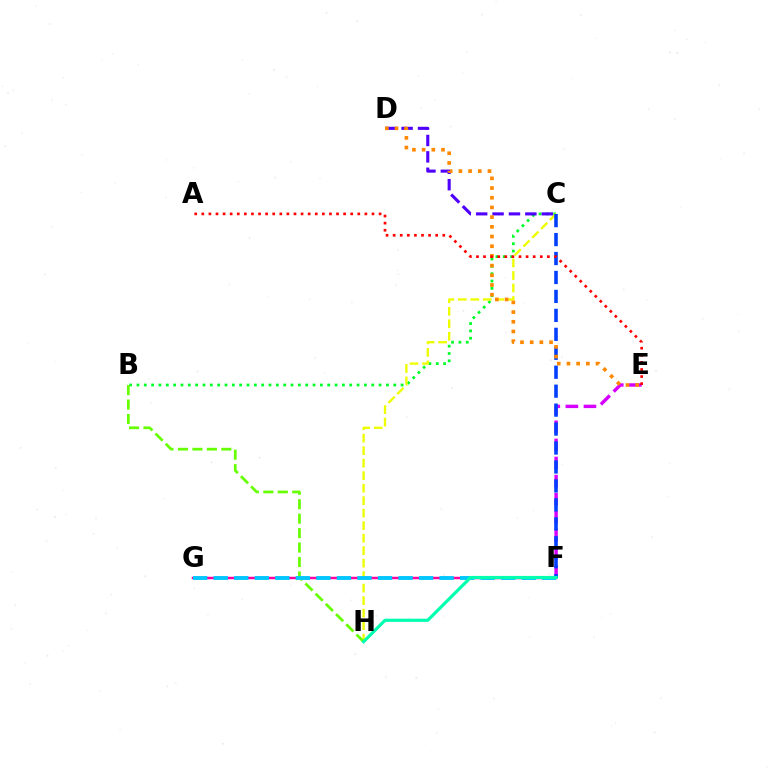{('F', 'G'): [{'color': '#ff00a0', 'line_style': 'solid', 'thickness': 1.76}, {'color': '#00c7ff', 'line_style': 'dashed', 'thickness': 2.79}], ('B', 'C'): [{'color': '#00ff27', 'line_style': 'dotted', 'thickness': 1.99}], ('C', 'H'): [{'color': '#eeff00', 'line_style': 'dashed', 'thickness': 1.7}], ('E', 'F'): [{'color': '#d600ff', 'line_style': 'dashed', 'thickness': 2.46}], ('C', 'D'): [{'color': '#4f00ff', 'line_style': 'dashed', 'thickness': 2.23}], ('C', 'F'): [{'color': '#003fff', 'line_style': 'dashed', 'thickness': 2.57}], ('B', 'H'): [{'color': '#66ff00', 'line_style': 'dashed', 'thickness': 1.96}], ('D', 'E'): [{'color': '#ff8800', 'line_style': 'dotted', 'thickness': 2.63}], ('A', 'E'): [{'color': '#ff0000', 'line_style': 'dotted', 'thickness': 1.93}], ('F', 'H'): [{'color': '#00ffaf', 'line_style': 'solid', 'thickness': 2.28}]}